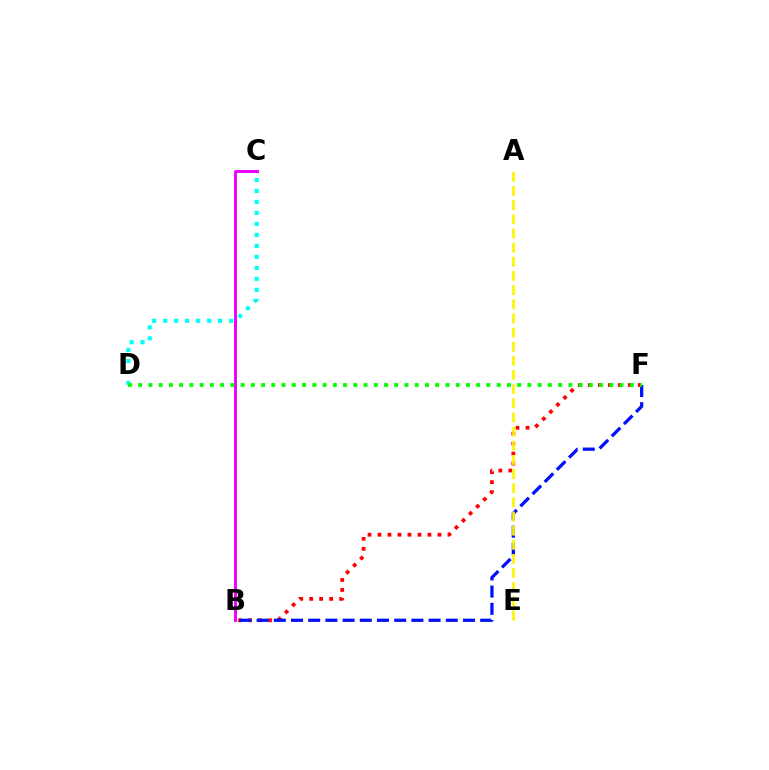{('C', 'D'): [{'color': '#00fff6', 'line_style': 'dotted', 'thickness': 2.99}], ('B', 'F'): [{'color': '#ff0000', 'line_style': 'dotted', 'thickness': 2.72}, {'color': '#0010ff', 'line_style': 'dashed', 'thickness': 2.34}], ('B', 'C'): [{'color': '#ee00ff', 'line_style': 'solid', 'thickness': 2.11}], ('A', 'E'): [{'color': '#fcf500', 'line_style': 'dashed', 'thickness': 1.92}], ('D', 'F'): [{'color': '#08ff00', 'line_style': 'dotted', 'thickness': 2.78}]}